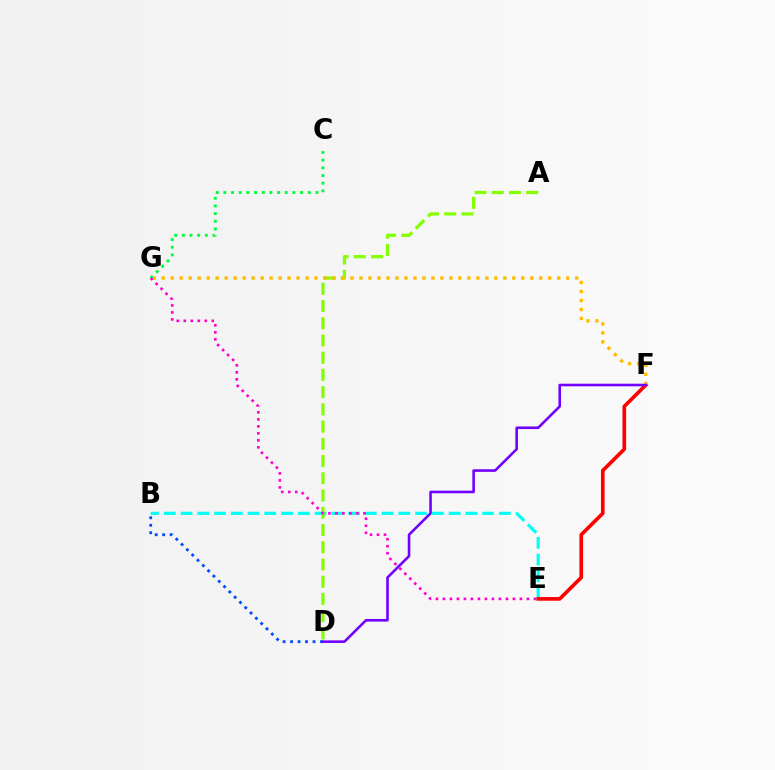{('B', 'E'): [{'color': '#00fff6', 'line_style': 'dashed', 'thickness': 2.28}], ('B', 'D'): [{'color': '#004bff', 'line_style': 'dotted', 'thickness': 2.03}], ('E', 'F'): [{'color': '#ff0000', 'line_style': 'solid', 'thickness': 2.63}], ('A', 'D'): [{'color': '#84ff00', 'line_style': 'dashed', 'thickness': 2.34}], ('F', 'G'): [{'color': '#ffbd00', 'line_style': 'dotted', 'thickness': 2.44}], ('D', 'F'): [{'color': '#7200ff', 'line_style': 'solid', 'thickness': 1.87}], ('C', 'G'): [{'color': '#00ff39', 'line_style': 'dotted', 'thickness': 2.08}], ('E', 'G'): [{'color': '#ff00cf', 'line_style': 'dotted', 'thickness': 1.9}]}